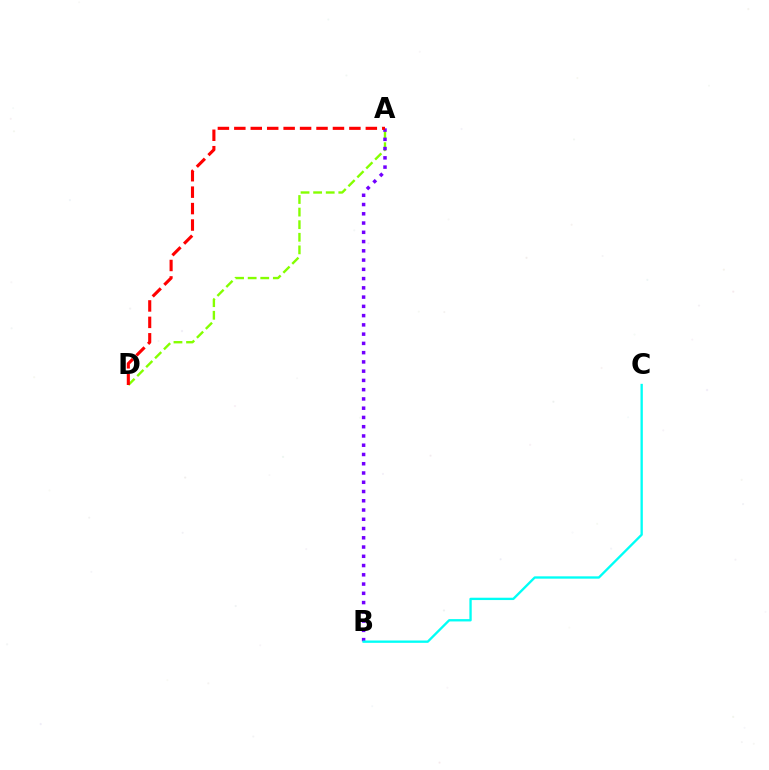{('A', 'D'): [{'color': '#84ff00', 'line_style': 'dashed', 'thickness': 1.71}, {'color': '#ff0000', 'line_style': 'dashed', 'thickness': 2.23}], ('A', 'B'): [{'color': '#7200ff', 'line_style': 'dotted', 'thickness': 2.52}], ('B', 'C'): [{'color': '#00fff6', 'line_style': 'solid', 'thickness': 1.68}]}